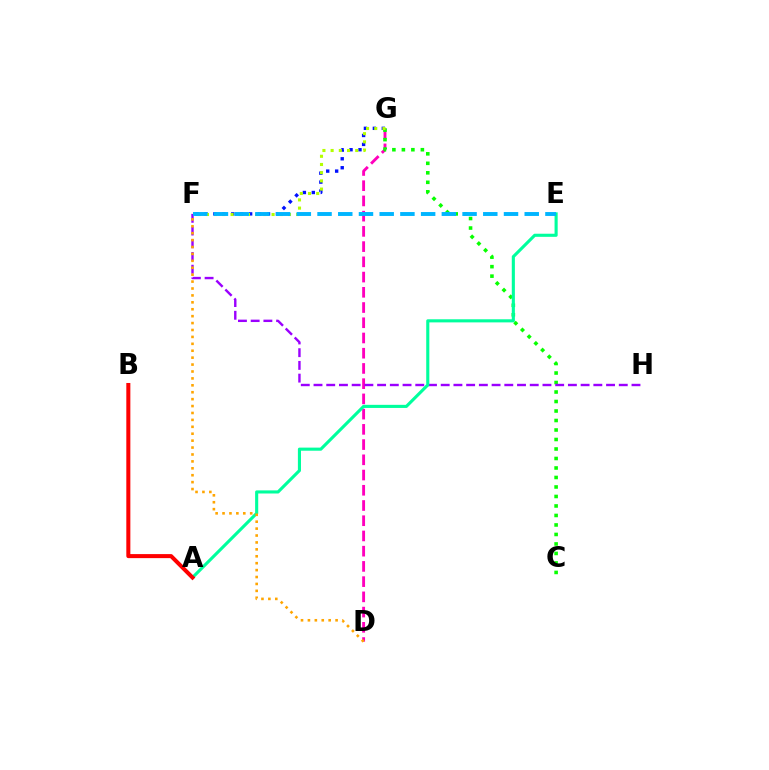{('F', 'G'): [{'color': '#0010ff', 'line_style': 'dotted', 'thickness': 2.43}, {'color': '#b3ff00', 'line_style': 'dotted', 'thickness': 2.23}], ('D', 'G'): [{'color': '#ff00bd', 'line_style': 'dashed', 'thickness': 2.07}], ('C', 'G'): [{'color': '#08ff00', 'line_style': 'dotted', 'thickness': 2.58}], ('F', 'H'): [{'color': '#9b00ff', 'line_style': 'dashed', 'thickness': 1.73}], ('A', 'E'): [{'color': '#00ff9d', 'line_style': 'solid', 'thickness': 2.24}], ('D', 'F'): [{'color': '#ffa500', 'line_style': 'dotted', 'thickness': 1.88}], ('E', 'F'): [{'color': '#00b5ff', 'line_style': 'dashed', 'thickness': 2.81}], ('A', 'B'): [{'color': '#ff0000', 'line_style': 'solid', 'thickness': 2.91}]}